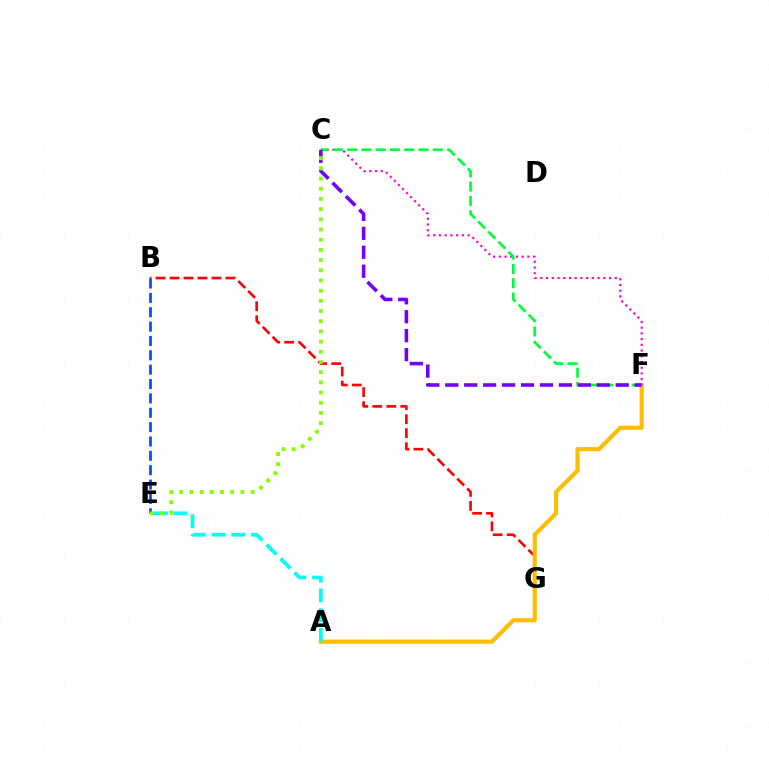{('B', 'G'): [{'color': '#ff0000', 'line_style': 'dashed', 'thickness': 1.9}], ('A', 'F'): [{'color': '#ffbd00', 'line_style': 'solid', 'thickness': 2.99}], ('B', 'E'): [{'color': '#004bff', 'line_style': 'dashed', 'thickness': 1.95}], ('C', 'F'): [{'color': '#ff00cf', 'line_style': 'dotted', 'thickness': 1.56}, {'color': '#00ff39', 'line_style': 'dashed', 'thickness': 1.94}, {'color': '#7200ff', 'line_style': 'dashed', 'thickness': 2.57}], ('A', 'E'): [{'color': '#00fff6', 'line_style': 'dashed', 'thickness': 2.68}], ('C', 'E'): [{'color': '#84ff00', 'line_style': 'dotted', 'thickness': 2.77}]}